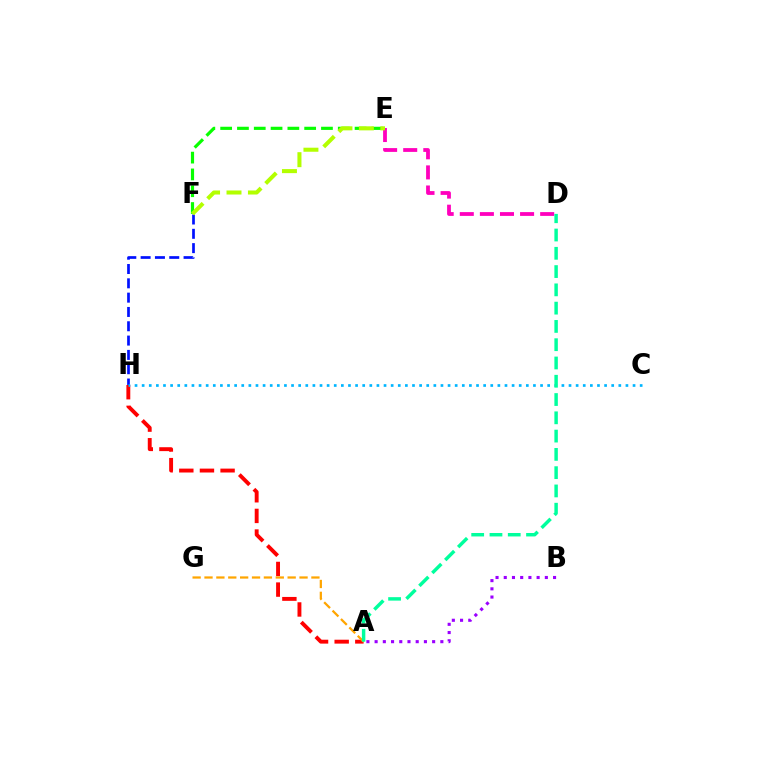{('E', 'F'): [{'color': '#08ff00', 'line_style': 'dashed', 'thickness': 2.28}, {'color': '#b3ff00', 'line_style': 'dashed', 'thickness': 2.91}], ('F', 'H'): [{'color': '#0010ff', 'line_style': 'dashed', 'thickness': 1.94}], ('A', 'H'): [{'color': '#ff0000', 'line_style': 'dashed', 'thickness': 2.8}], ('D', 'E'): [{'color': '#ff00bd', 'line_style': 'dashed', 'thickness': 2.73}], ('A', 'G'): [{'color': '#ffa500', 'line_style': 'dashed', 'thickness': 1.61}], ('C', 'H'): [{'color': '#00b5ff', 'line_style': 'dotted', 'thickness': 1.93}], ('A', 'B'): [{'color': '#9b00ff', 'line_style': 'dotted', 'thickness': 2.23}], ('A', 'D'): [{'color': '#00ff9d', 'line_style': 'dashed', 'thickness': 2.48}]}